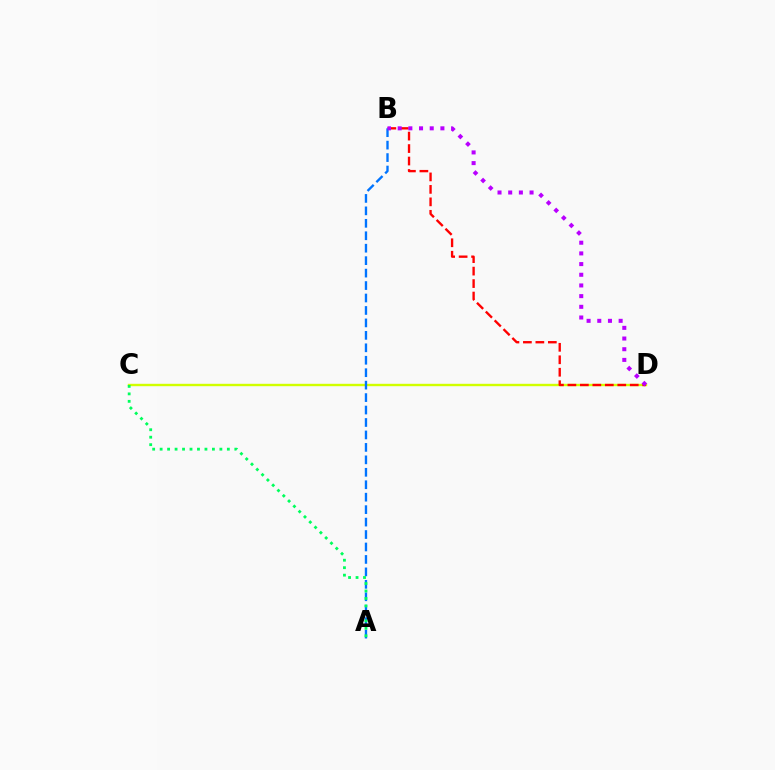{('C', 'D'): [{'color': '#d1ff00', 'line_style': 'solid', 'thickness': 1.72}], ('B', 'D'): [{'color': '#ff0000', 'line_style': 'dashed', 'thickness': 1.69}, {'color': '#b900ff', 'line_style': 'dotted', 'thickness': 2.9}], ('A', 'B'): [{'color': '#0074ff', 'line_style': 'dashed', 'thickness': 1.69}], ('A', 'C'): [{'color': '#00ff5c', 'line_style': 'dotted', 'thickness': 2.03}]}